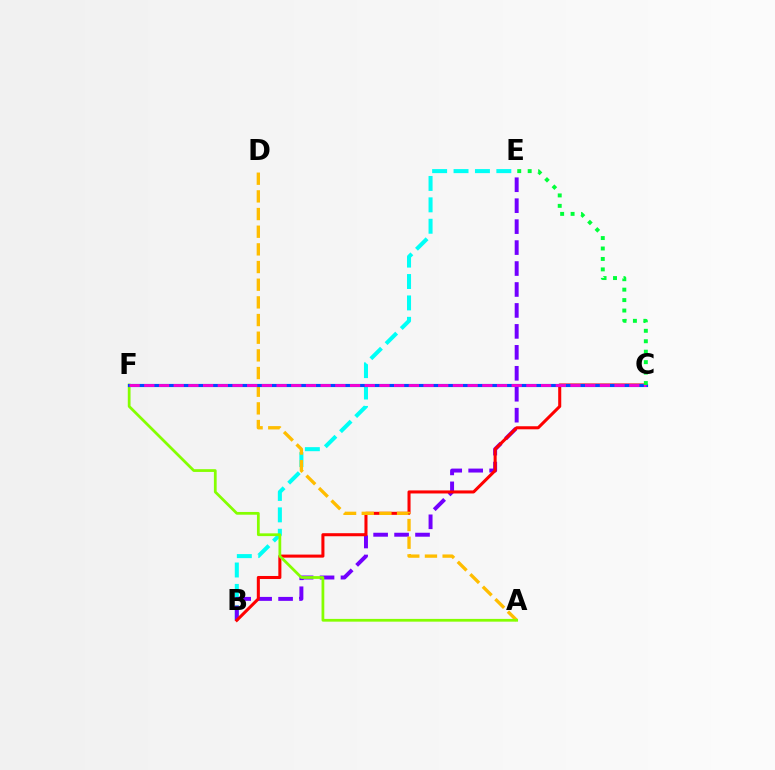{('B', 'E'): [{'color': '#00fff6', 'line_style': 'dashed', 'thickness': 2.91}, {'color': '#7200ff', 'line_style': 'dashed', 'thickness': 2.85}], ('B', 'C'): [{'color': '#ff0000', 'line_style': 'solid', 'thickness': 2.2}], ('A', 'D'): [{'color': '#ffbd00', 'line_style': 'dashed', 'thickness': 2.4}], ('A', 'F'): [{'color': '#84ff00', 'line_style': 'solid', 'thickness': 1.98}], ('C', 'F'): [{'color': '#004bff', 'line_style': 'solid', 'thickness': 2.27}, {'color': '#ff00cf', 'line_style': 'dashed', 'thickness': 2.0}], ('C', 'E'): [{'color': '#00ff39', 'line_style': 'dotted', 'thickness': 2.84}]}